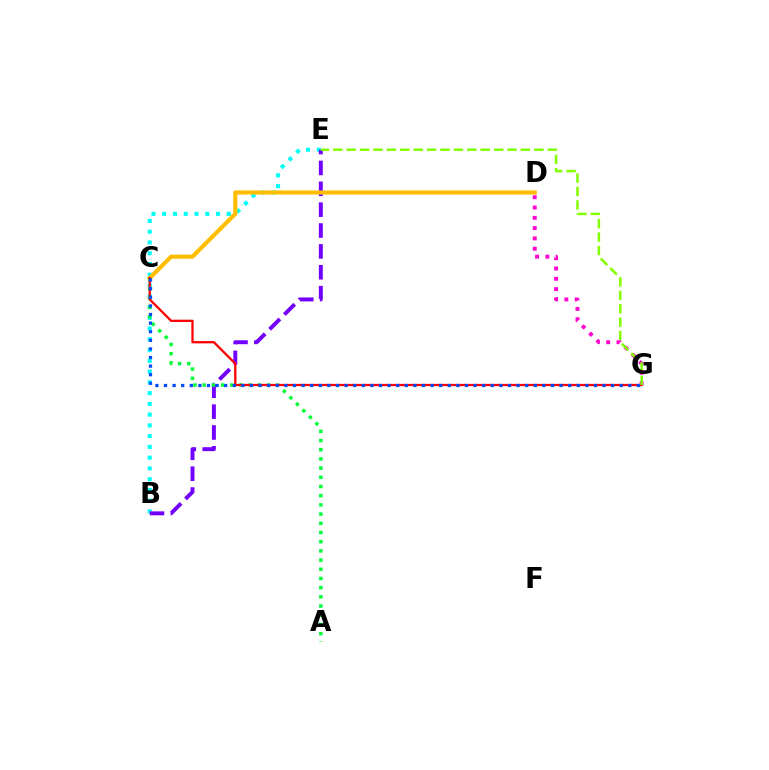{('B', 'E'): [{'color': '#00fff6', 'line_style': 'dotted', 'thickness': 2.92}, {'color': '#7200ff', 'line_style': 'dashed', 'thickness': 2.83}], ('D', 'G'): [{'color': '#ff00cf', 'line_style': 'dotted', 'thickness': 2.8}], ('C', 'D'): [{'color': '#ffbd00', 'line_style': 'solid', 'thickness': 2.98}], ('A', 'C'): [{'color': '#00ff39', 'line_style': 'dotted', 'thickness': 2.5}], ('C', 'G'): [{'color': '#ff0000', 'line_style': 'solid', 'thickness': 1.64}, {'color': '#004bff', 'line_style': 'dotted', 'thickness': 2.34}], ('E', 'G'): [{'color': '#84ff00', 'line_style': 'dashed', 'thickness': 1.82}]}